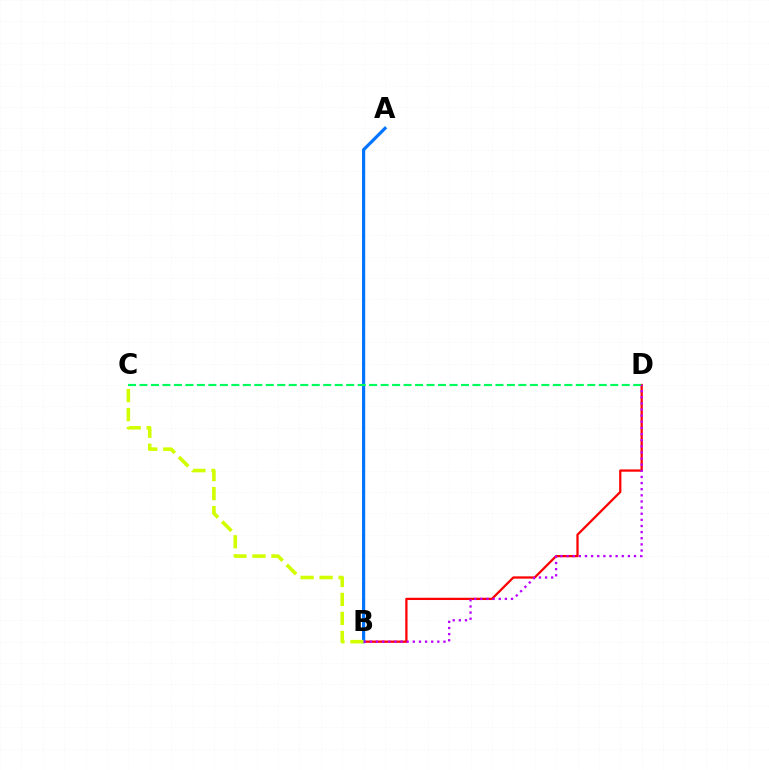{('B', 'D'): [{'color': '#ff0000', 'line_style': 'solid', 'thickness': 1.63}, {'color': '#b900ff', 'line_style': 'dotted', 'thickness': 1.67}], ('A', 'B'): [{'color': '#0074ff', 'line_style': 'solid', 'thickness': 2.29}], ('C', 'D'): [{'color': '#00ff5c', 'line_style': 'dashed', 'thickness': 1.56}], ('B', 'C'): [{'color': '#d1ff00', 'line_style': 'dashed', 'thickness': 2.58}]}